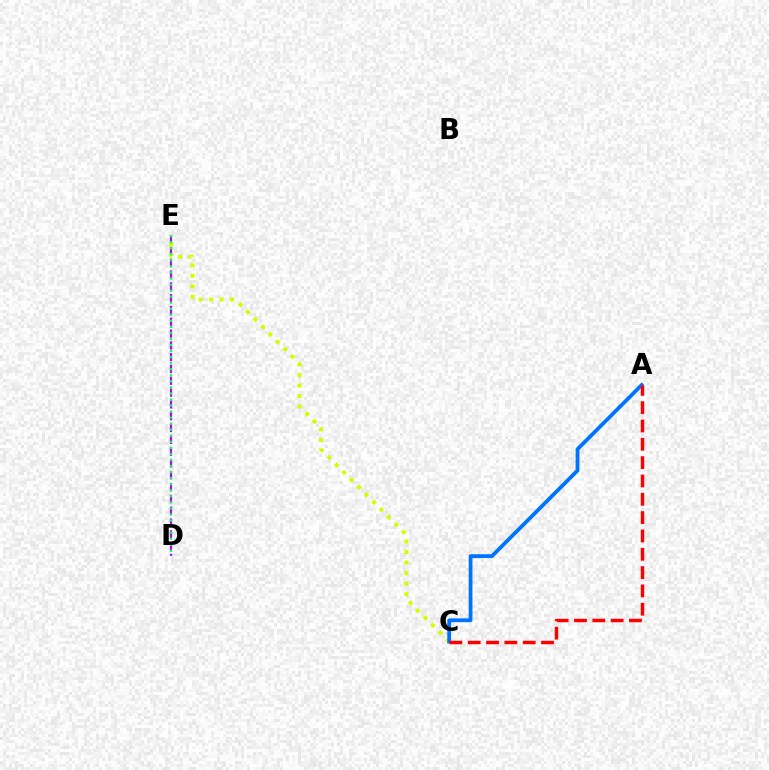{('D', 'E'): [{'color': '#b900ff', 'line_style': 'dashed', 'thickness': 1.6}, {'color': '#00ff5c', 'line_style': 'dotted', 'thickness': 1.64}], ('C', 'E'): [{'color': '#d1ff00', 'line_style': 'dotted', 'thickness': 2.86}], ('A', 'C'): [{'color': '#0074ff', 'line_style': 'solid', 'thickness': 2.73}, {'color': '#ff0000', 'line_style': 'dashed', 'thickness': 2.49}]}